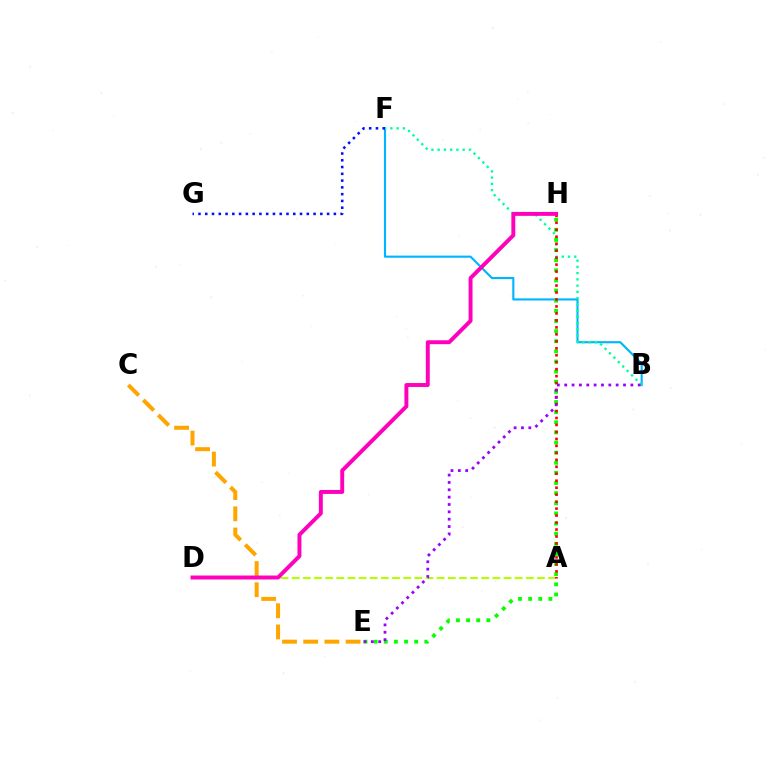{('B', 'F'): [{'color': '#00b5ff', 'line_style': 'solid', 'thickness': 1.54}, {'color': '#00ff9d', 'line_style': 'dotted', 'thickness': 1.7}], ('C', 'E'): [{'color': '#ffa500', 'line_style': 'dashed', 'thickness': 2.88}], ('A', 'D'): [{'color': '#b3ff00', 'line_style': 'dashed', 'thickness': 1.51}], ('E', 'H'): [{'color': '#08ff00', 'line_style': 'dotted', 'thickness': 2.75}], ('A', 'H'): [{'color': '#ff0000', 'line_style': 'dotted', 'thickness': 1.89}], ('F', 'G'): [{'color': '#0010ff', 'line_style': 'dotted', 'thickness': 1.84}], ('D', 'H'): [{'color': '#ff00bd', 'line_style': 'solid', 'thickness': 2.83}], ('B', 'E'): [{'color': '#9b00ff', 'line_style': 'dotted', 'thickness': 2.0}]}